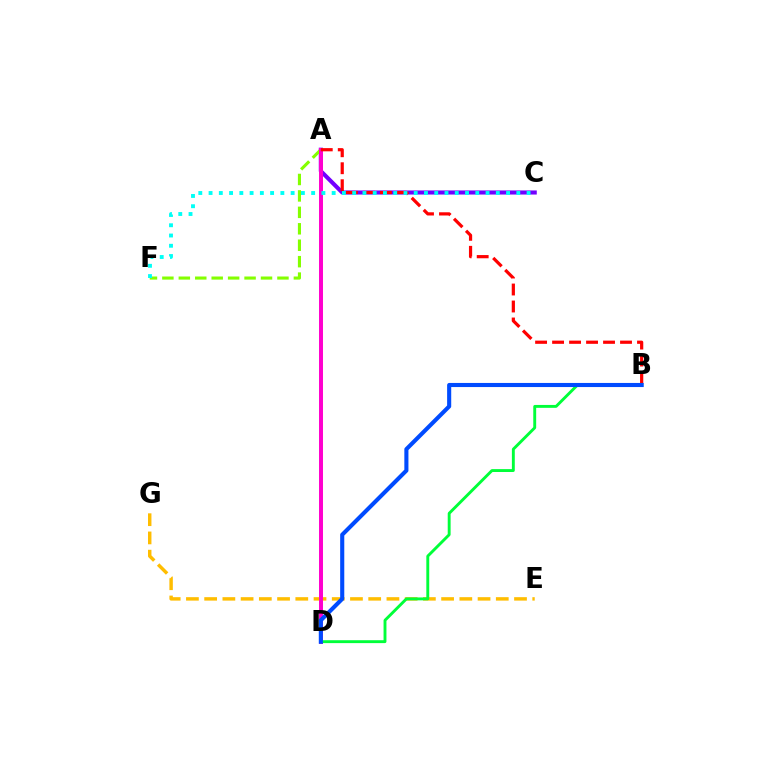{('E', 'G'): [{'color': '#ffbd00', 'line_style': 'dashed', 'thickness': 2.48}], ('A', 'C'): [{'color': '#7200ff', 'line_style': 'solid', 'thickness': 2.95}], ('A', 'F'): [{'color': '#84ff00', 'line_style': 'dashed', 'thickness': 2.23}], ('A', 'D'): [{'color': '#ff00cf', 'line_style': 'solid', 'thickness': 2.86}], ('A', 'B'): [{'color': '#ff0000', 'line_style': 'dashed', 'thickness': 2.31}], ('B', 'D'): [{'color': '#00ff39', 'line_style': 'solid', 'thickness': 2.08}, {'color': '#004bff', 'line_style': 'solid', 'thickness': 2.95}], ('C', 'F'): [{'color': '#00fff6', 'line_style': 'dotted', 'thickness': 2.79}]}